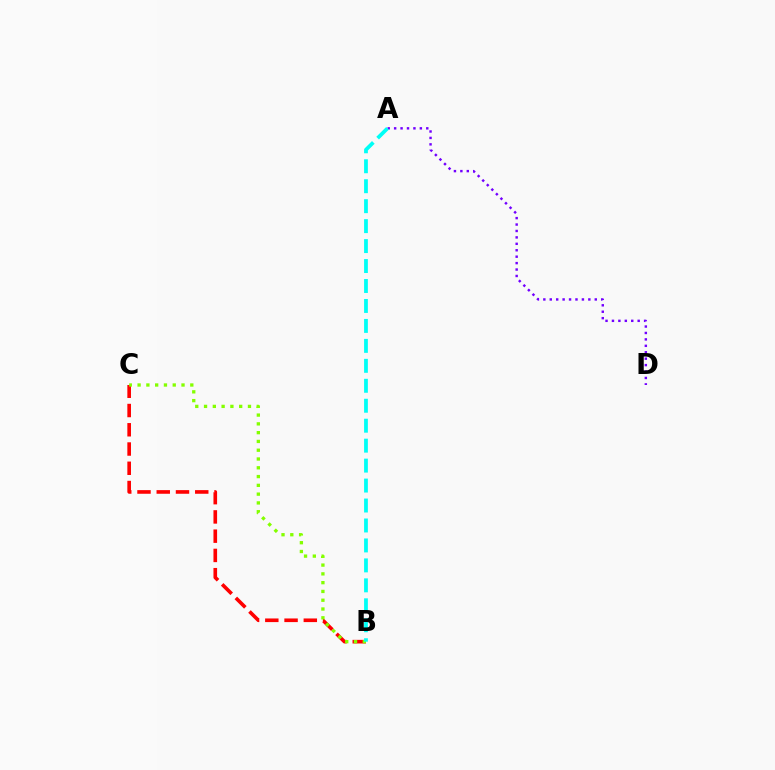{('B', 'C'): [{'color': '#ff0000', 'line_style': 'dashed', 'thickness': 2.62}, {'color': '#84ff00', 'line_style': 'dotted', 'thickness': 2.39}], ('A', 'D'): [{'color': '#7200ff', 'line_style': 'dotted', 'thickness': 1.75}], ('A', 'B'): [{'color': '#00fff6', 'line_style': 'dashed', 'thickness': 2.71}]}